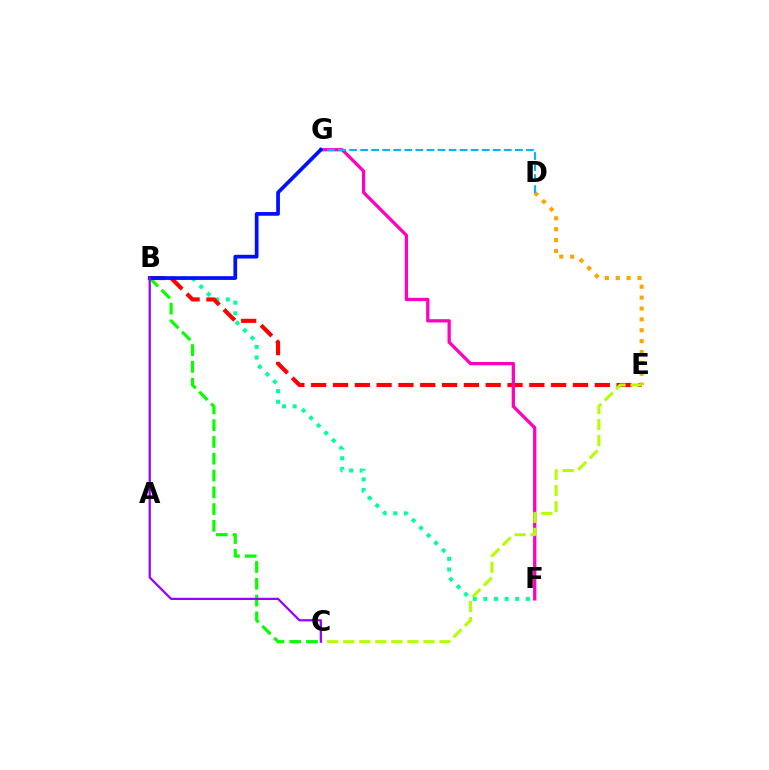{('B', 'F'): [{'color': '#00ff9d', 'line_style': 'dotted', 'thickness': 2.89}], ('B', 'E'): [{'color': '#ff0000', 'line_style': 'dashed', 'thickness': 2.96}], ('F', 'G'): [{'color': '#ff00bd', 'line_style': 'solid', 'thickness': 2.36}], ('D', 'E'): [{'color': '#ffa500', 'line_style': 'dotted', 'thickness': 2.96}], ('C', 'E'): [{'color': '#b3ff00', 'line_style': 'dashed', 'thickness': 2.18}], ('B', 'C'): [{'color': '#08ff00', 'line_style': 'dashed', 'thickness': 2.28}, {'color': '#9b00ff', 'line_style': 'solid', 'thickness': 1.62}], ('D', 'G'): [{'color': '#00b5ff', 'line_style': 'dashed', 'thickness': 1.5}], ('B', 'G'): [{'color': '#0010ff', 'line_style': 'solid', 'thickness': 2.68}]}